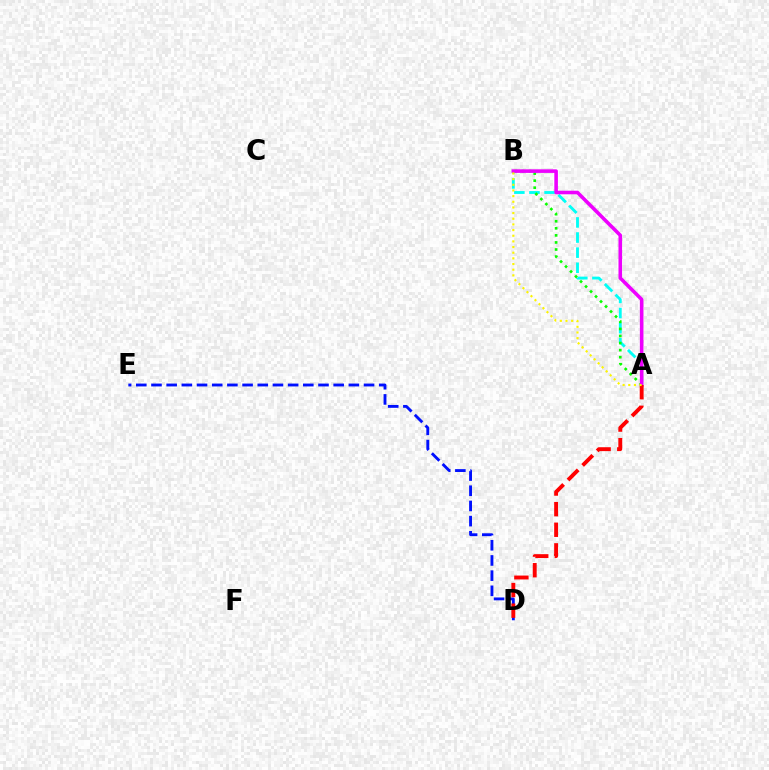{('A', 'B'): [{'color': '#00fff6', 'line_style': 'dashed', 'thickness': 2.05}, {'color': '#08ff00', 'line_style': 'dotted', 'thickness': 1.92}, {'color': '#ee00ff', 'line_style': 'solid', 'thickness': 2.58}, {'color': '#fcf500', 'line_style': 'dotted', 'thickness': 1.54}], ('D', 'E'): [{'color': '#0010ff', 'line_style': 'dashed', 'thickness': 2.06}], ('A', 'D'): [{'color': '#ff0000', 'line_style': 'dashed', 'thickness': 2.8}]}